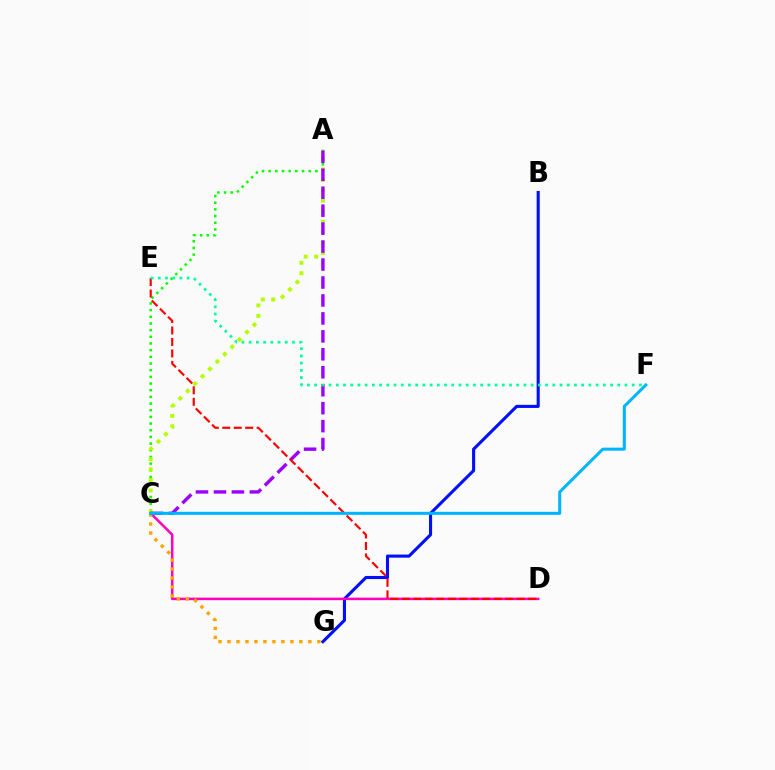{('B', 'G'): [{'color': '#0010ff', 'line_style': 'solid', 'thickness': 2.22}], ('A', 'C'): [{'color': '#08ff00', 'line_style': 'dotted', 'thickness': 1.81}, {'color': '#b3ff00', 'line_style': 'dotted', 'thickness': 2.84}, {'color': '#9b00ff', 'line_style': 'dashed', 'thickness': 2.44}], ('C', 'D'): [{'color': '#ff00bd', 'line_style': 'solid', 'thickness': 1.82}], ('C', 'G'): [{'color': '#ffa500', 'line_style': 'dotted', 'thickness': 2.44}], ('D', 'E'): [{'color': '#ff0000', 'line_style': 'dashed', 'thickness': 1.56}], ('E', 'F'): [{'color': '#00ff9d', 'line_style': 'dotted', 'thickness': 1.96}], ('C', 'F'): [{'color': '#00b5ff', 'line_style': 'solid', 'thickness': 2.18}]}